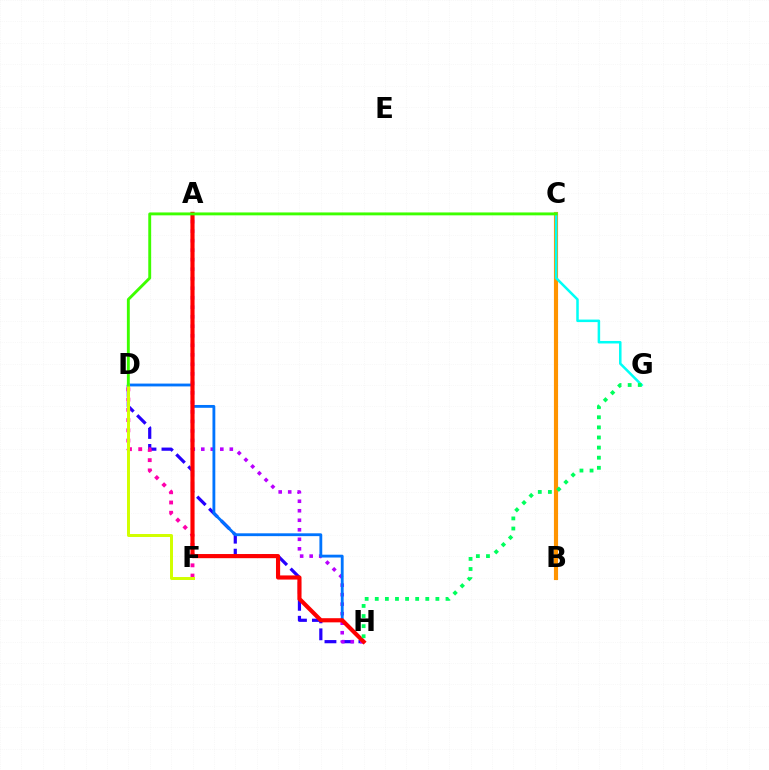{('D', 'H'): [{'color': '#2500ff', 'line_style': 'dashed', 'thickness': 2.3}, {'color': '#0074ff', 'line_style': 'solid', 'thickness': 2.04}], ('A', 'H'): [{'color': '#b900ff', 'line_style': 'dotted', 'thickness': 2.58}, {'color': '#ff0000', 'line_style': 'solid', 'thickness': 2.99}], ('D', 'F'): [{'color': '#ff00ac', 'line_style': 'dotted', 'thickness': 2.78}, {'color': '#d1ff00', 'line_style': 'solid', 'thickness': 2.14}], ('B', 'C'): [{'color': '#ff9400', 'line_style': 'solid', 'thickness': 2.98}], ('C', 'G'): [{'color': '#00fff6', 'line_style': 'solid', 'thickness': 1.81}], ('G', 'H'): [{'color': '#00ff5c', 'line_style': 'dotted', 'thickness': 2.75}], ('C', 'D'): [{'color': '#3dff00', 'line_style': 'solid', 'thickness': 2.08}]}